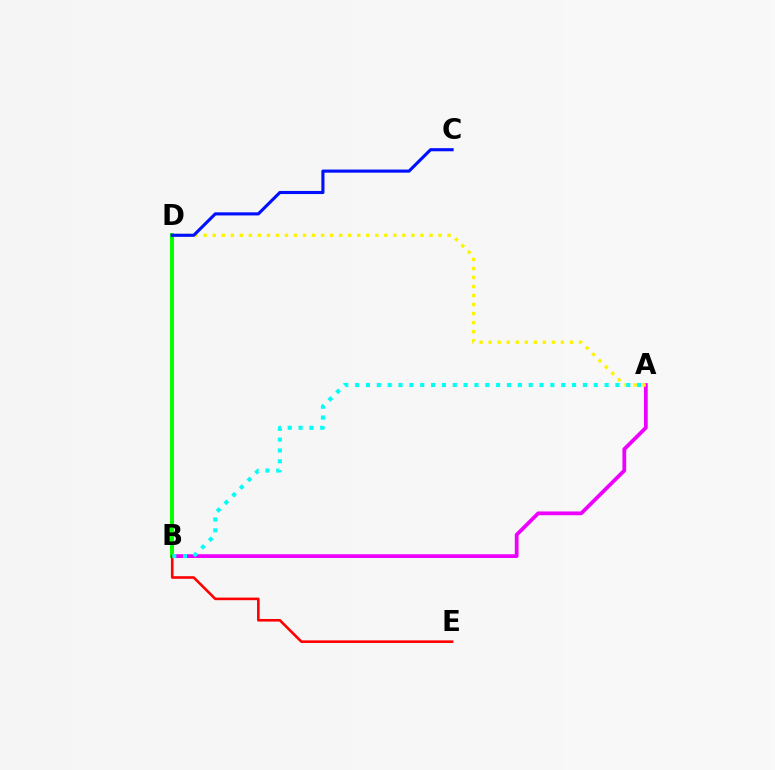{('A', 'B'): [{'color': '#ee00ff', 'line_style': 'solid', 'thickness': 2.71}, {'color': '#00fff6', 'line_style': 'dotted', 'thickness': 2.95}], ('B', 'D'): [{'color': '#08ff00', 'line_style': 'solid', 'thickness': 2.9}], ('A', 'D'): [{'color': '#fcf500', 'line_style': 'dotted', 'thickness': 2.45}], ('B', 'E'): [{'color': '#ff0000', 'line_style': 'solid', 'thickness': 1.87}], ('C', 'D'): [{'color': '#0010ff', 'line_style': 'solid', 'thickness': 2.24}]}